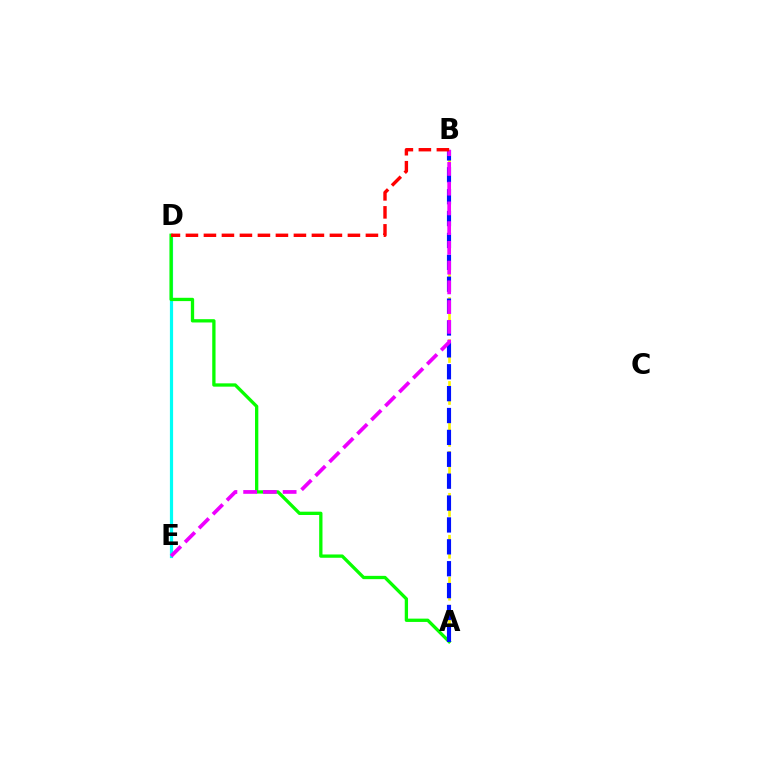{('A', 'B'): [{'color': '#fcf500', 'line_style': 'dashed', 'thickness': 1.9}, {'color': '#0010ff', 'line_style': 'dashed', 'thickness': 2.97}], ('D', 'E'): [{'color': '#00fff6', 'line_style': 'solid', 'thickness': 2.3}], ('A', 'D'): [{'color': '#08ff00', 'line_style': 'solid', 'thickness': 2.38}], ('B', 'E'): [{'color': '#ee00ff', 'line_style': 'dashed', 'thickness': 2.68}], ('B', 'D'): [{'color': '#ff0000', 'line_style': 'dashed', 'thickness': 2.45}]}